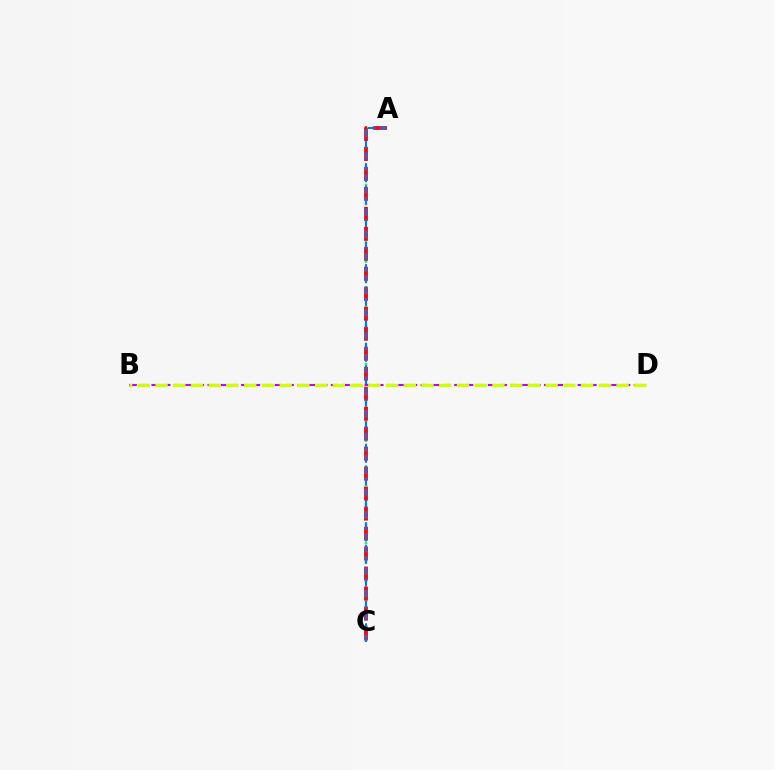{('A', 'C'): [{'color': '#00ff5c', 'line_style': 'dotted', 'thickness': 1.74}, {'color': '#ff0000', 'line_style': 'dashed', 'thickness': 2.71}, {'color': '#0074ff', 'line_style': 'dashed', 'thickness': 1.52}], ('B', 'D'): [{'color': '#b900ff', 'line_style': 'dashed', 'thickness': 1.52}, {'color': '#d1ff00', 'line_style': 'dashed', 'thickness': 2.41}]}